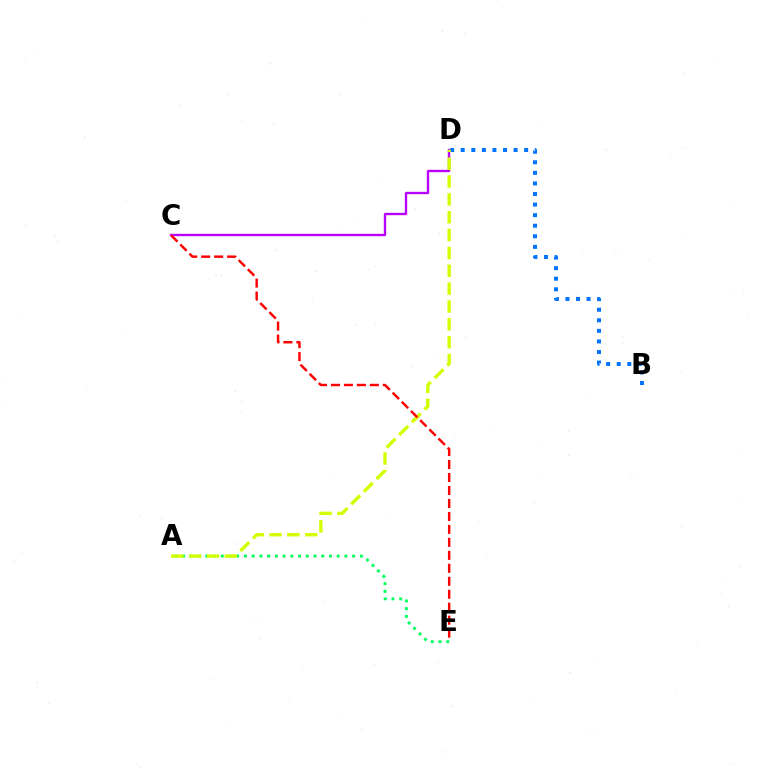{('A', 'E'): [{'color': '#00ff5c', 'line_style': 'dotted', 'thickness': 2.1}], ('B', 'D'): [{'color': '#0074ff', 'line_style': 'dotted', 'thickness': 2.87}], ('C', 'D'): [{'color': '#b900ff', 'line_style': 'solid', 'thickness': 1.7}], ('A', 'D'): [{'color': '#d1ff00', 'line_style': 'dashed', 'thickness': 2.43}], ('C', 'E'): [{'color': '#ff0000', 'line_style': 'dashed', 'thickness': 1.76}]}